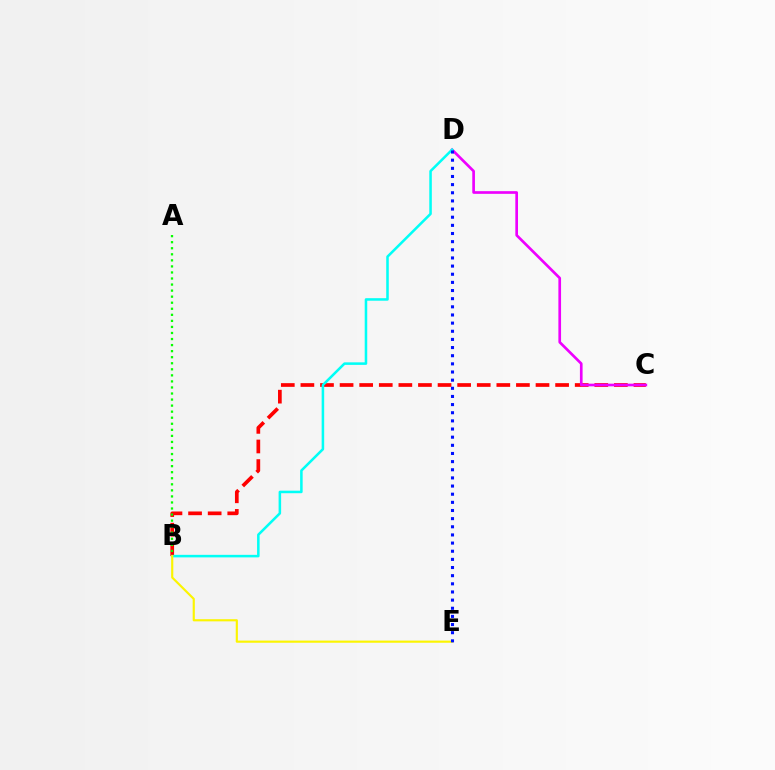{('B', 'C'): [{'color': '#ff0000', 'line_style': 'dashed', 'thickness': 2.66}], ('C', 'D'): [{'color': '#ee00ff', 'line_style': 'solid', 'thickness': 1.92}], ('B', 'D'): [{'color': '#00fff6', 'line_style': 'solid', 'thickness': 1.83}], ('A', 'B'): [{'color': '#08ff00', 'line_style': 'dotted', 'thickness': 1.64}], ('B', 'E'): [{'color': '#fcf500', 'line_style': 'solid', 'thickness': 1.55}], ('D', 'E'): [{'color': '#0010ff', 'line_style': 'dotted', 'thickness': 2.21}]}